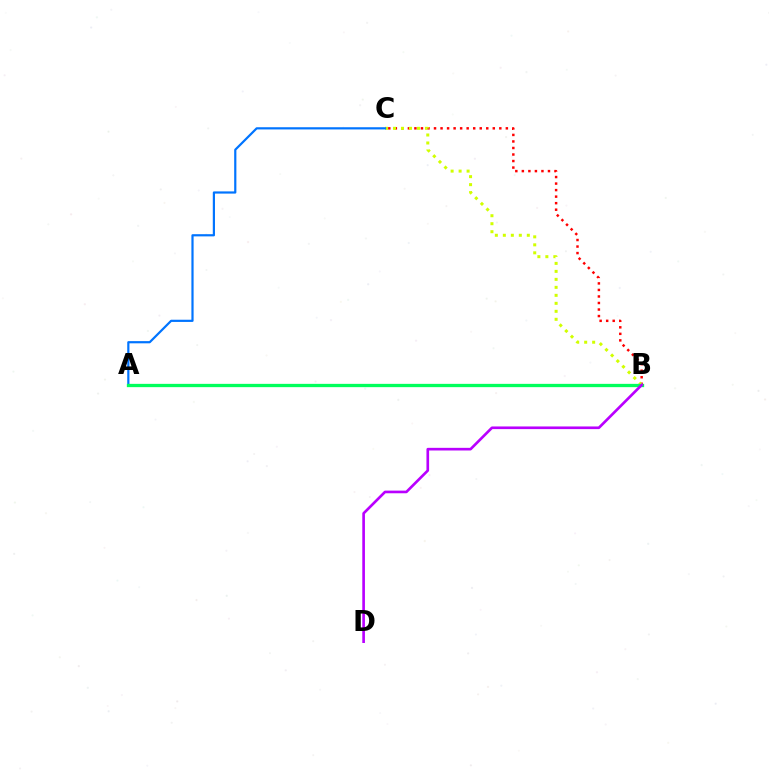{('B', 'C'): [{'color': '#ff0000', 'line_style': 'dotted', 'thickness': 1.77}, {'color': '#d1ff00', 'line_style': 'dotted', 'thickness': 2.17}], ('A', 'C'): [{'color': '#0074ff', 'line_style': 'solid', 'thickness': 1.58}], ('A', 'B'): [{'color': '#00ff5c', 'line_style': 'solid', 'thickness': 2.37}], ('B', 'D'): [{'color': '#b900ff', 'line_style': 'solid', 'thickness': 1.91}]}